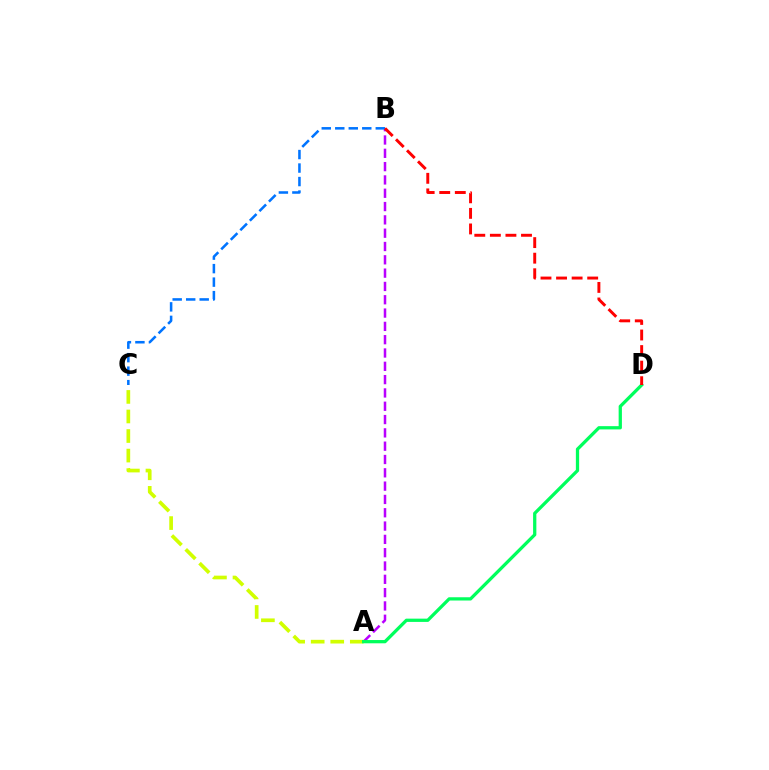{('A', 'B'): [{'color': '#b900ff', 'line_style': 'dashed', 'thickness': 1.81}], ('A', 'C'): [{'color': '#d1ff00', 'line_style': 'dashed', 'thickness': 2.66}], ('B', 'C'): [{'color': '#0074ff', 'line_style': 'dashed', 'thickness': 1.83}], ('A', 'D'): [{'color': '#00ff5c', 'line_style': 'solid', 'thickness': 2.35}], ('B', 'D'): [{'color': '#ff0000', 'line_style': 'dashed', 'thickness': 2.11}]}